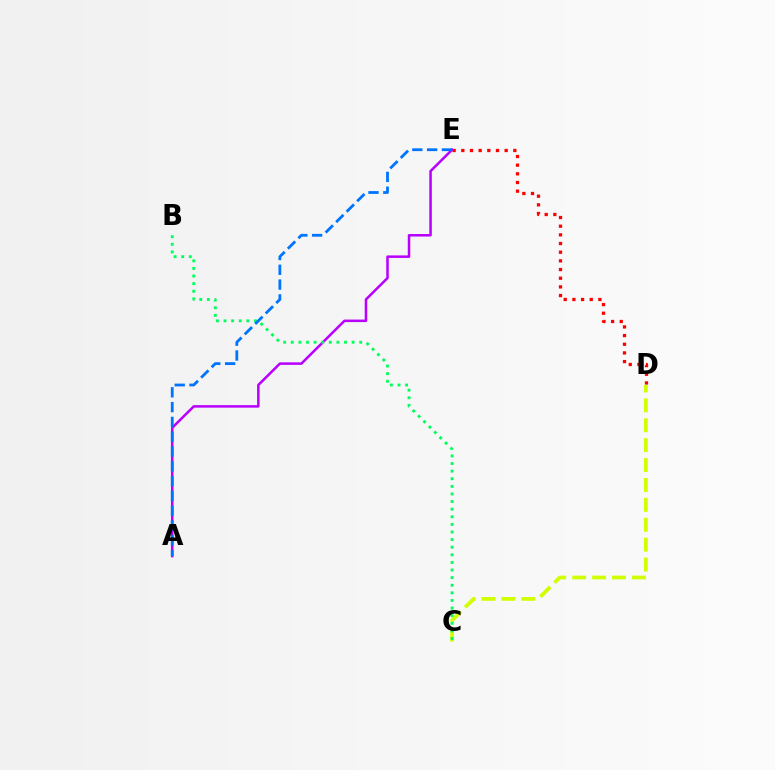{('C', 'D'): [{'color': '#d1ff00', 'line_style': 'dashed', 'thickness': 2.7}], ('D', 'E'): [{'color': '#ff0000', 'line_style': 'dotted', 'thickness': 2.36}], ('A', 'E'): [{'color': '#b900ff', 'line_style': 'solid', 'thickness': 1.82}, {'color': '#0074ff', 'line_style': 'dashed', 'thickness': 2.01}], ('B', 'C'): [{'color': '#00ff5c', 'line_style': 'dotted', 'thickness': 2.07}]}